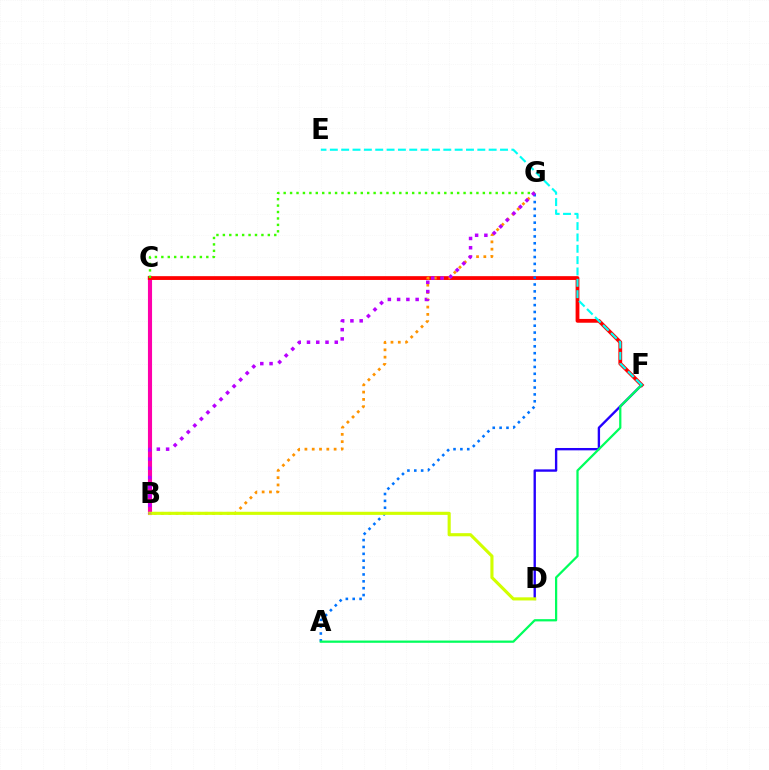{('B', 'C'): [{'color': '#ff00ac', 'line_style': 'solid', 'thickness': 2.96}], ('C', 'F'): [{'color': '#ff0000', 'line_style': 'solid', 'thickness': 2.73}], ('A', 'G'): [{'color': '#0074ff', 'line_style': 'dotted', 'thickness': 1.87}], ('D', 'F'): [{'color': '#2500ff', 'line_style': 'solid', 'thickness': 1.7}], ('B', 'G'): [{'color': '#ff9400', 'line_style': 'dotted', 'thickness': 1.98}, {'color': '#b900ff', 'line_style': 'dotted', 'thickness': 2.52}], ('C', 'G'): [{'color': '#3dff00', 'line_style': 'dotted', 'thickness': 1.75}], ('B', 'D'): [{'color': '#d1ff00', 'line_style': 'solid', 'thickness': 2.25}], ('A', 'F'): [{'color': '#00ff5c', 'line_style': 'solid', 'thickness': 1.62}], ('E', 'F'): [{'color': '#00fff6', 'line_style': 'dashed', 'thickness': 1.54}]}